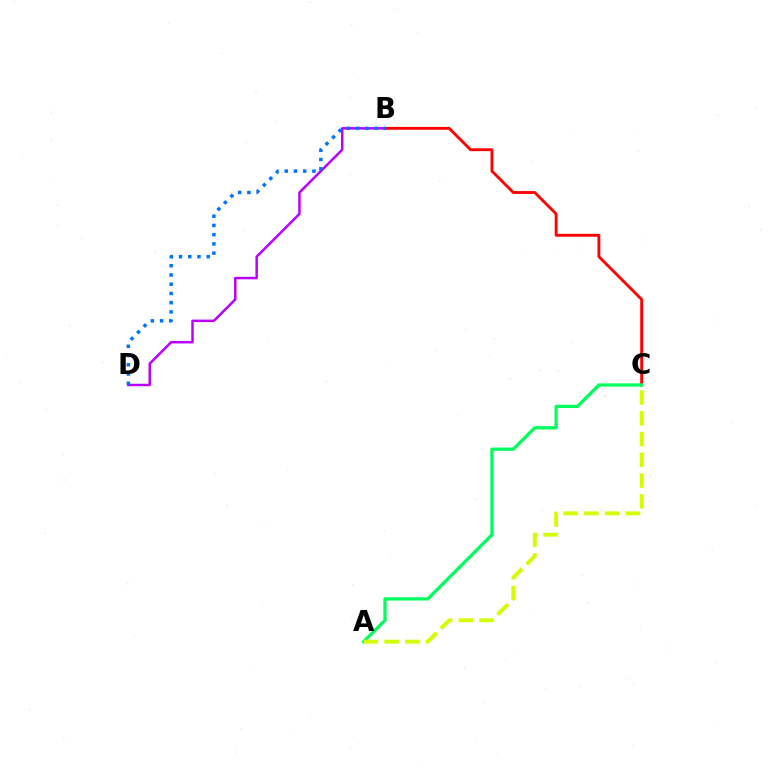{('B', 'C'): [{'color': '#ff0000', 'line_style': 'solid', 'thickness': 2.05}], ('A', 'C'): [{'color': '#00ff5c', 'line_style': 'solid', 'thickness': 2.34}, {'color': '#d1ff00', 'line_style': 'dashed', 'thickness': 2.82}], ('B', 'D'): [{'color': '#b900ff', 'line_style': 'solid', 'thickness': 1.79}, {'color': '#0074ff', 'line_style': 'dotted', 'thickness': 2.51}]}